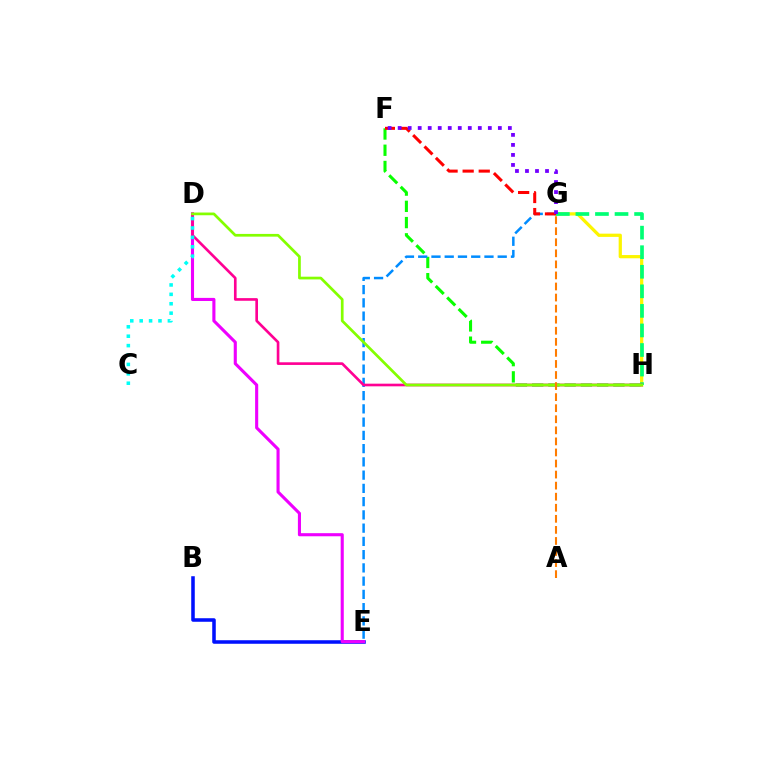{('F', 'H'): [{'color': '#08ff00', 'line_style': 'dashed', 'thickness': 2.21}], ('B', 'E'): [{'color': '#0010ff', 'line_style': 'solid', 'thickness': 2.55}], ('D', 'E'): [{'color': '#ee00ff', 'line_style': 'solid', 'thickness': 2.23}], ('G', 'H'): [{'color': '#fcf500', 'line_style': 'solid', 'thickness': 2.33}, {'color': '#00ff74', 'line_style': 'dashed', 'thickness': 2.66}], ('E', 'G'): [{'color': '#008cff', 'line_style': 'dashed', 'thickness': 1.8}], ('F', 'G'): [{'color': '#ff0000', 'line_style': 'dashed', 'thickness': 2.18}, {'color': '#7200ff', 'line_style': 'dotted', 'thickness': 2.72}], ('D', 'H'): [{'color': '#ff0094', 'line_style': 'solid', 'thickness': 1.91}, {'color': '#84ff00', 'line_style': 'solid', 'thickness': 1.96}], ('C', 'D'): [{'color': '#00fff6', 'line_style': 'dotted', 'thickness': 2.56}], ('A', 'G'): [{'color': '#ff7c00', 'line_style': 'dashed', 'thickness': 1.5}]}